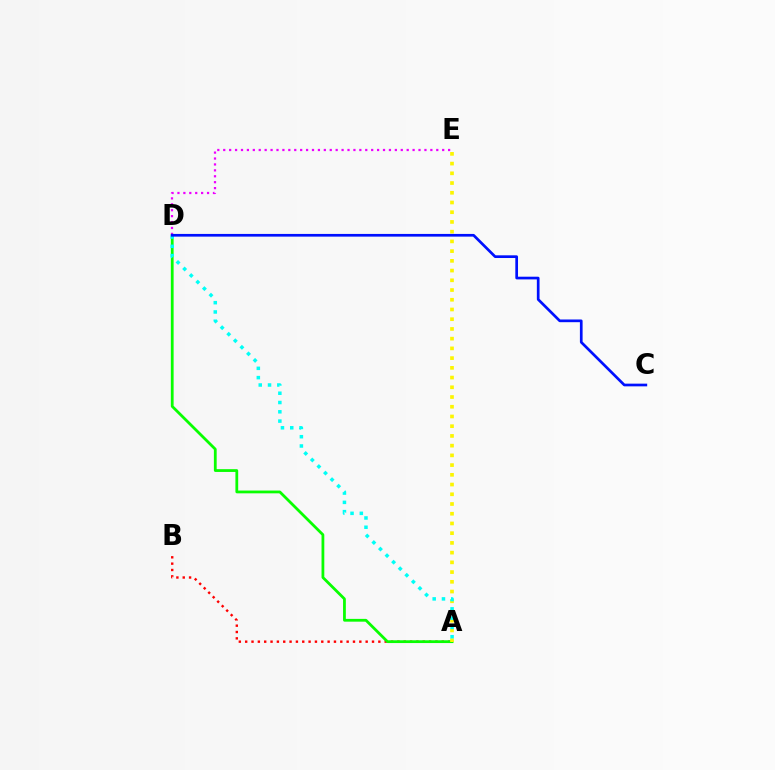{('D', 'E'): [{'color': '#ee00ff', 'line_style': 'dotted', 'thickness': 1.61}], ('A', 'B'): [{'color': '#ff0000', 'line_style': 'dotted', 'thickness': 1.72}], ('A', 'D'): [{'color': '#08ff00', 'line_style': 'solid', 'thickness': 2.0}, {'color': '#00fff6', 'line_style': 'dotted', 'thickness': 2.52}], ('A', 'E'): [{'color': '#fcf500', 'line_style': 'dotted', 'thickness': 2.64}], ('C', 'D'): [{'color': '#0010ff', 'line_style': 'solid', 'thickness': 1.94}]}